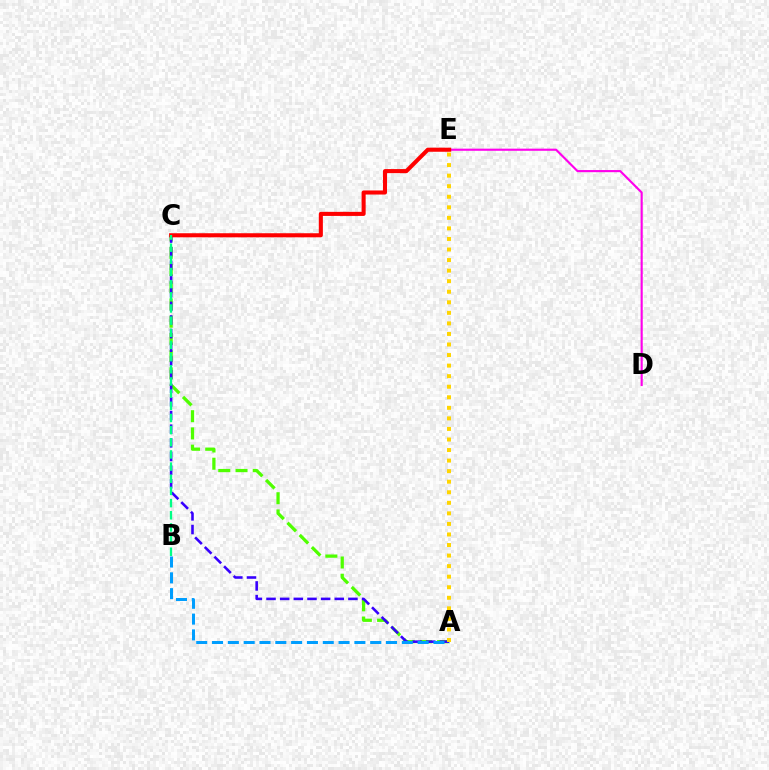{('D', 'E'): [{'color': '#ff00ed', 'line_style': 'solid', 'thickness': 1.54}], ('A', 'C'): [{'color': '#4fff00', 'line_style': 'dashed', 'thickness': 2.34}, {'color': '#3700ff', 'line_style': 'dashed', 'thickness': 1.85}], ('C', 'E'): [{'color': '#ff0000', 'line_style': 'solid', 'thickness': 2.93}], ('A', 'B'): [{'color': '#009eff', 'line_style': 'dashed', 'thickness': 2.15}], ('B', 'C'): [{'color': '#00ff86', 'line_style': 'dashed', 'thickness': 1.65}], ('A', 'E'): [{'color': '#ffd500', 'line_style': 'dotted', 'thickness': 2.87}]}